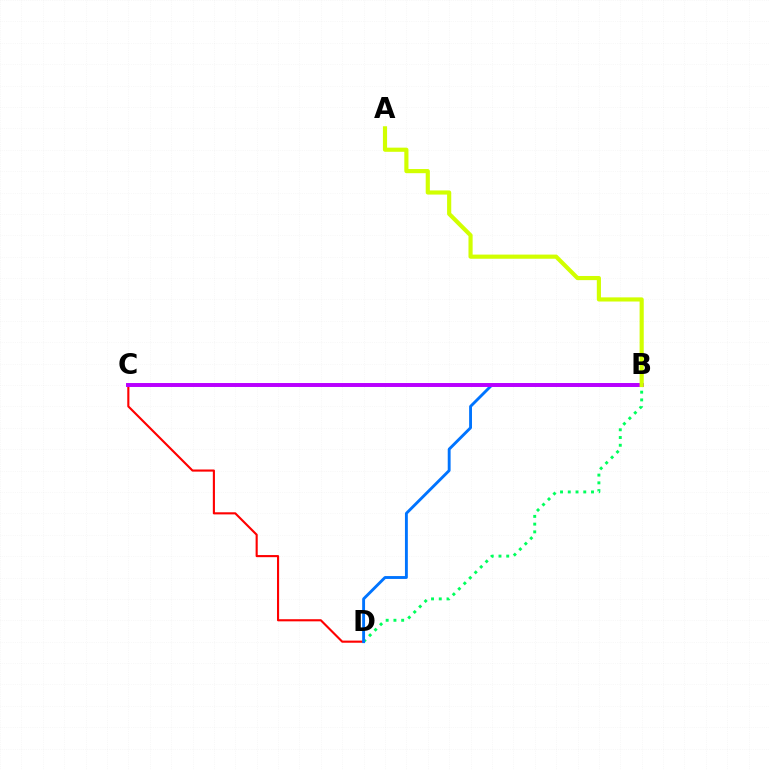{('B', 'D'): [{'color': '#00ff5c', 'line_style': 'dotted', 'thickness': 2.1}, {'color': '#0074ff', 'line_style': 'solid', 'thickness': 2.07}], ('C', 'D'): [{'color': '#ff0000', 'line_style': 'solid', 'thickness': 1.53}], ('B', 'C'): [{'color': '#b900ff', 'line_style': 'solid', 'thickness': 2.84}], ('A', 'B'): [{'color': '#d1ff00', 'line_style': 'solid', 'thickness': 2.99}]}